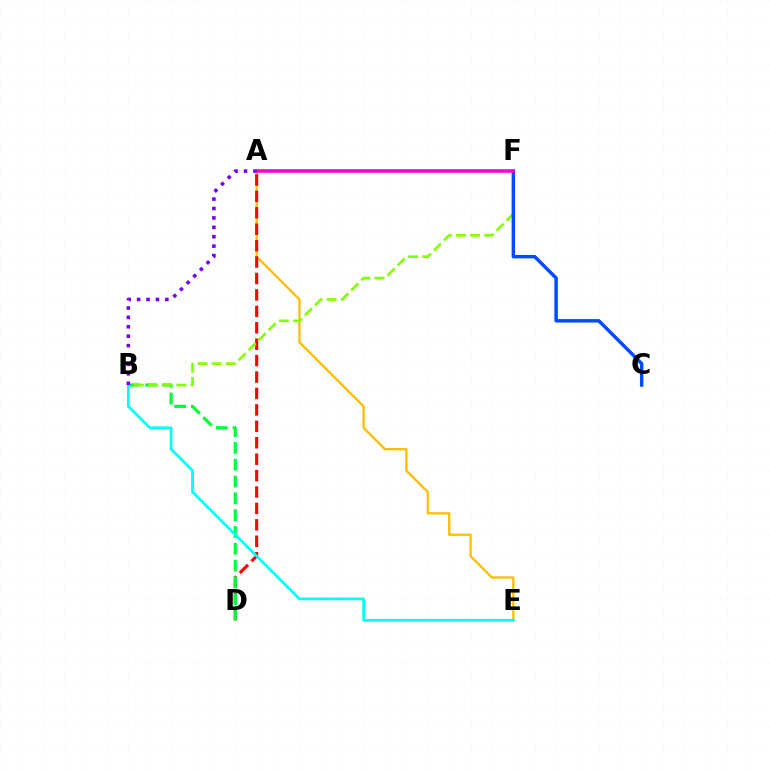{('A', 'E'): [{'color': '#ffbd00', 'line_style': 'solid', 'thickness': 1.64}], ('A', 'D'): [{'color': '#ff0000', 'line_style': 'dashed', 'thickness': 2.23}], ('B', 'D'): [{'color': '#00ff39', 'line_style': 'dashed', 'thickness': 2.29}], ('B', 'F'): [{'color': '#84ff00', 'line_style': 'dashed', 'thickness': 1.92}], ('B', 'E'): [{'color': '#00fff6', 'line_style': 'solid', 'thickness': 1.96}], ('C', 'F'): [{'color': '#004bff', 'line_style': 'solid', 'thickness': 2.49}], ('A', 'F'): [{'color': '#ff00cf', 'line_style': 'solid', 'thickness': 2.56}], ('A', 'B'): [{'color': '#7200ff', 'line_style': 'dotted', 'thickness': 2.56}]}